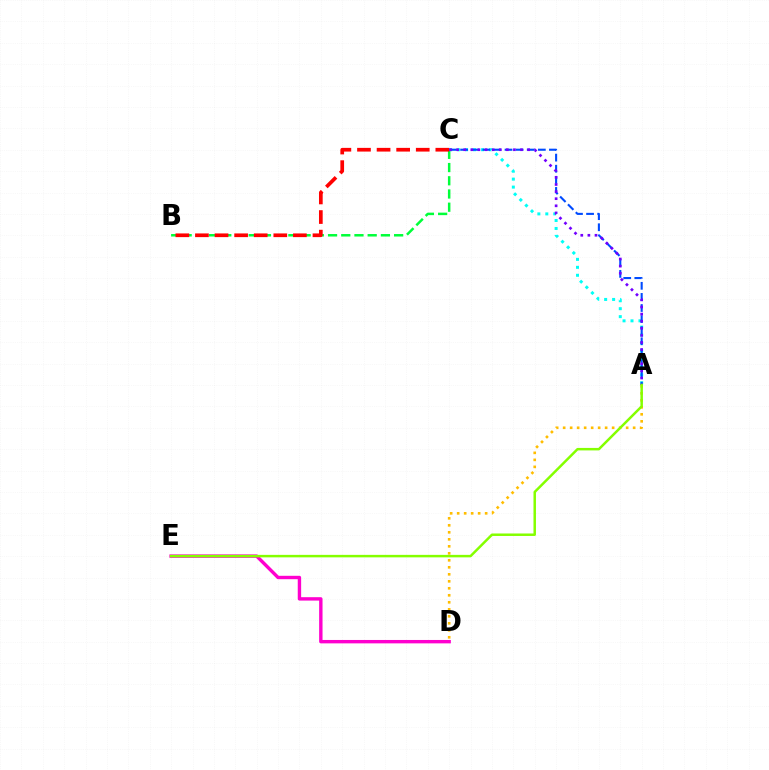{('A', 'C'): [{'color': '#00fff6', 'line_style': 'dotted', 'thickness': 2.16}, {'color': '#004bff', 'line_style': 'dashed', 'thickness': 1.51}, {'color': '#7200ff', 'line_style': 'dotted', 'thickness': 1.93}], ('D', 'E'): [{'color': '#ff00cf', 'line_style': 'solid', 'thickness': 2.45}], ('B', 'C'): [{'color': '#00ff39', 'line_style': 'dashed', 'thickness': 1.8}, {'color': '#ff0000', 'line_style': 'dashed', 'thickness': 2.66}], ('A', 'D'): [{'color': '#ffbd00', 'line_style': 'dotted', 'thickness': 1.9}], ('A', 'E'): [{'color': '#84ff00', 'line_style': 'solid', 'thickness': 1.79}]}